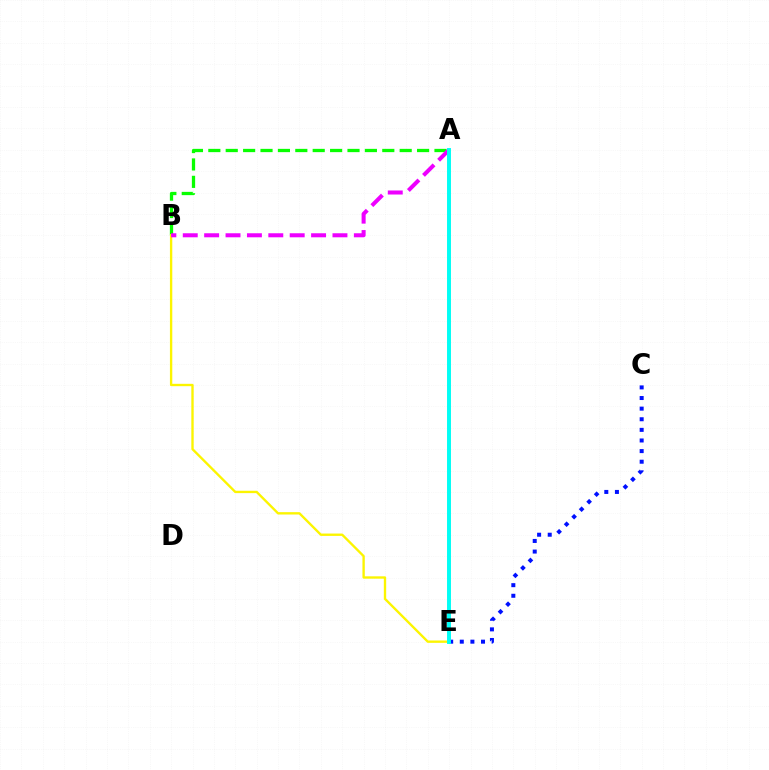{('A', 'B'): [{'color': '#08ff00', 'line_style': 'dashed', 'thickness': 2.36}, {'color': '#ee00ff', 'line_style': 'dashed', 'thickness': 2.91}], ('B', 'E'): [{'color': '#fcf500', 'line_style': 'solid', 'thickness': 1.7}], ('C', 'E'): [{'color': '#0010ff', 'line_style': 'dotted', 'thickness': 2.88}], ('A', 'E'): [{'color': '#ff0000', 'line_style': 'solid', 'thickness': 1.59}, {'color': '#00fff6', 'line_style': 'solid', 'thickness': 2.82}]}